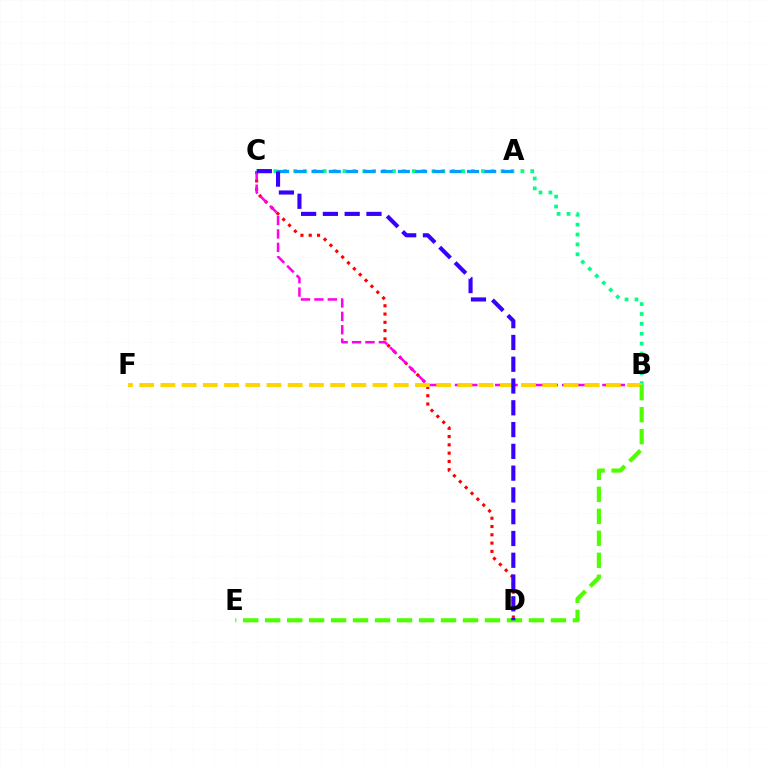{('C', 'D'): [{'color': '#ff0000', 'line_style': 'dotted', 'thickness': 2.25}, {'color': '#3700ff', 'line_style': 'dashed', 'thickness': 2.96}], ('B', 'C'): [{'color': '#ff00ed', 'line_style': 'dashed', 'thickness': 1.82}, {'color': '#00ff86', 'line_style': 'dotted', 'thickness': 2.68}], ('B', 'F'): [{'color': '#ffd500', 'line_style': 'dashed', 'thickness': 2.88}], ('B', 'E'): [{'color': '#4fff00', 'line_style': 'dashed', 'thickness': 2.99}], ('A', 'C'): [{'color': '#009eff', 'line_style': 'dashed', 'thickness': 2.35}]}